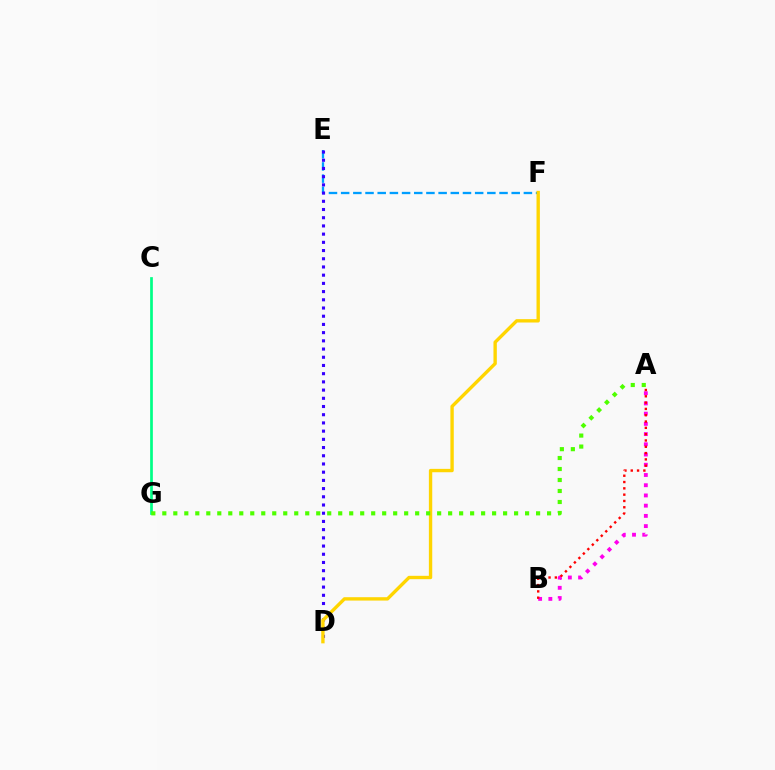{('E', 'F'): [{'color': '#009eff', 'line_style': 'dashed', 'thickness': 1.65}], ('A', 'B'): [{'color': '#ff00ed', 'line_style': 'dotted', 'thickness': 2.78}, {'color': '#ff0000', 'line_style': 'dotted', 'thickness': 1.71}], ('C', 'G'): [{'color': '#00ff86', 'line_style': 'solid', 'thickness': 1.95}], ('D', 'E'): [{'color': '#3700ff', 'line_style': 'dotted', 'thickness': 2.23}], ('D', 'F'): [{'color': '#ffd500', 'line_style': 'solid', 'thickness': 2.42}], ('A', 'G'): [{'color': '#4fff00', 'line_style': 'dotted', 'thickness': 2.99}]}